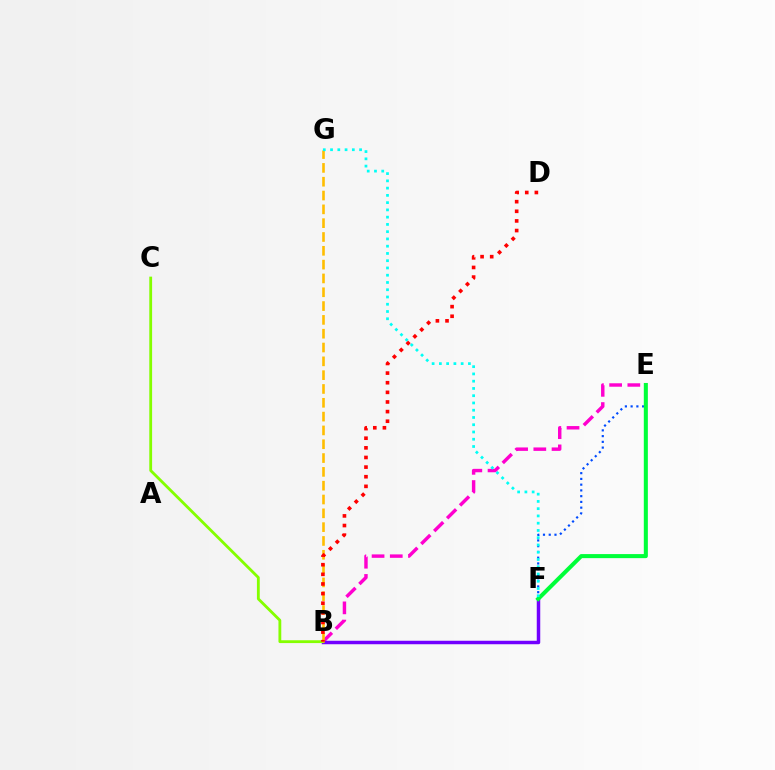{('B', 'E'): [{'color': '#ff00cf', 'line_style': 'dashed', 'thickness': 2.47}], ('E', 'F'): [{'color': '#004bff', 'line_style': 'dotted', 'thickness': 1.56}, {'color': '#00ff39', 'line_style': 'solid', 'thickness': 2.92}], ('B', 'F'): [{'color': '#7200ff', 'line_style': 'solid', 'thickness': 2.5}], ('B', 'C'): [{'color': '#84ff00', 'line_style': 'solid', 'thickness': 2.03}], ('B', 'G'): [{'color': '#ffbd00', 'line_style': 'dashed', 'thickness': 1.88}], ('B', 'D'): [{'color': '#ff0000', 'line_style': 'dotted', 'thickness': 2.62}], ('F', 'G'): [{'color': '#00fff6', 'line_style': 'dotted', 'thickness': 1.97}]}